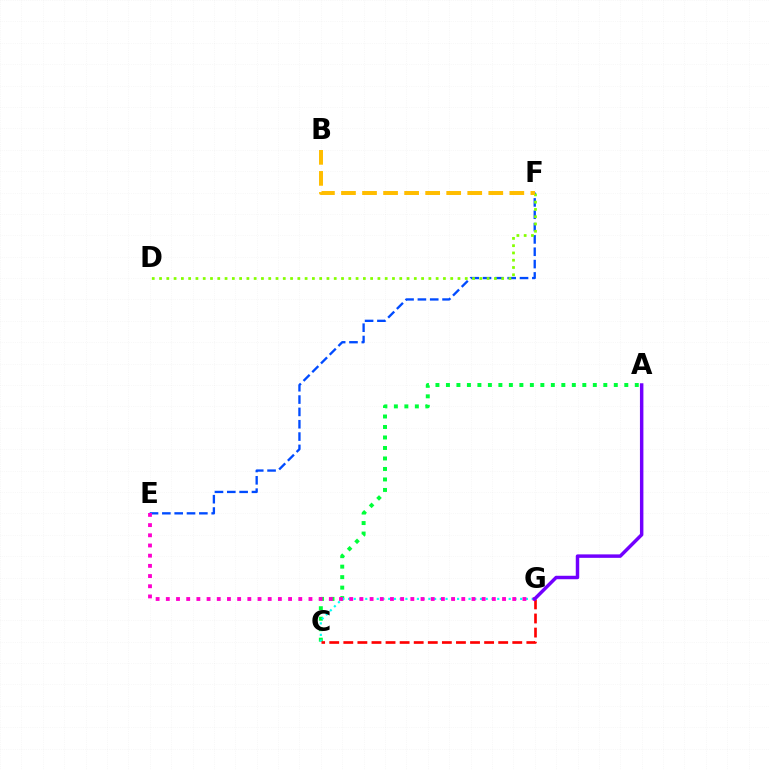{('A', 'C'): [{'color': '#00ff39', 'line_style': 'dotted', 'thickness': 2.85}], ('E', 'F'): [{'color': '#004bff', 'line_style': 'dashed', 'thickness': 1.68}], ('C', 'G'): [{'color': '#00fff6', 'line_style': 'dotted', 'thickness': 1.56}, {'color': '#ff0000', 'line_style': 'dashed', 'thickness': 1.91}], ('E', 'G'): [{'color': '#ff00cf', 'line_style': 'dotted', 'thickness': 2.77}], ('A', 'G'): [{'color': '#7200ff', 'line_style': 'solid', 'thickness': 2.49}], ('D', 'F'): [{'color': '#84ff00', 'line_style': 'dotted', 'thickness': 1.98}], ('B', 'F'): [{'color': '#ffbd00', 'line_style': 'dashed', 'thickness': 2.86}]}